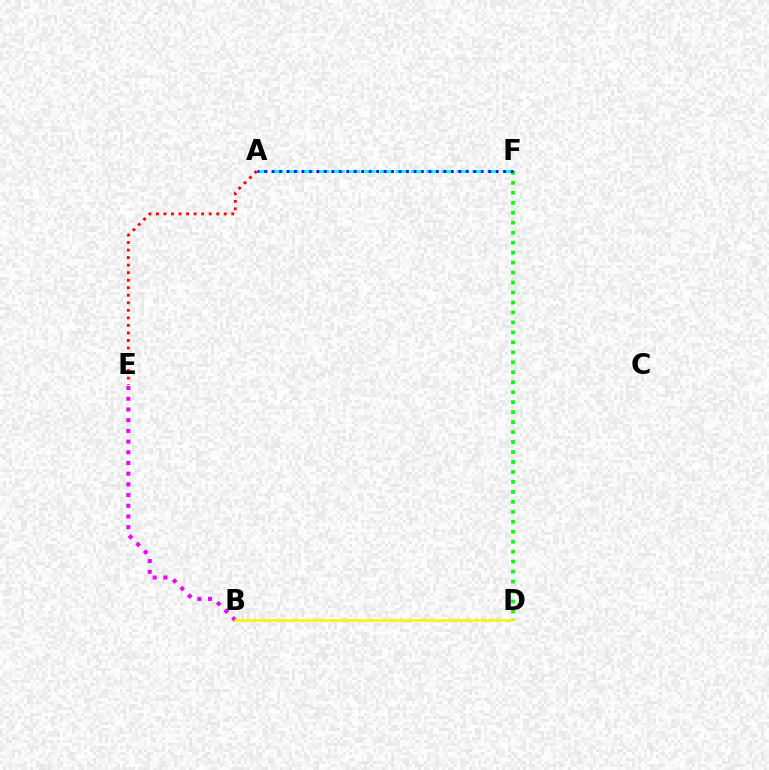{('A', 'E'): [{'color': '#ff0000', 'line_style': 'dotted', 'thickness': 2.05}], ('B', 'E'): [{'color': '#ee00ff', 'line_style': 'dotted', 'thickness': 2.91}], ('A', 'F'): [{'color': '#00fff6', 'line_style': 'dashed', 'thickness': 2.08}, {'color': '#0010ff', 'line_style': 'dotted', 'thickness': 2.03}], ('B', 'D'): [{'color': '#fcf500', 'line_style': 'solid', 'thickness': 1.82}], ('D', 'F'): [{'color': '#08ff00', 'line_style': 'dotted', 'thickness': 2.71}]}